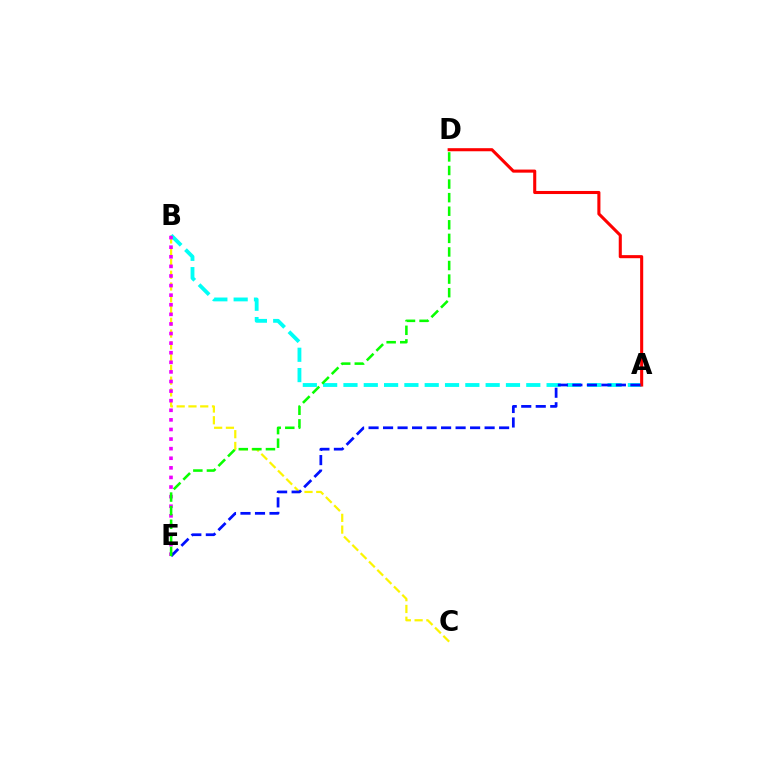{('B', 'C'): [{'color': '#fcf500', 'line_style': 'dashed', 'thickness': 1.6}], ('A', 'B'): [{'color': '#00fff6', 'line_style': 'dashed', 'thickness': 2.76}], ('B', 'E'): [{'color': '#ee00ff', 'line_style': 'dotted', 'thickness': 2.61}], ('A', 'D'): [{'color': '#ff0000', 'line_style': 'solid', 'thickness': 2.22}], ('A', 'E'): [{'color': '#0010ff', 'line_style': 'dashed', 'thickness': 1.97}], ('D', 'E'): [{'color': '#08ff00', 'line_style': 'dashed', 'thickness': 1.84}]}